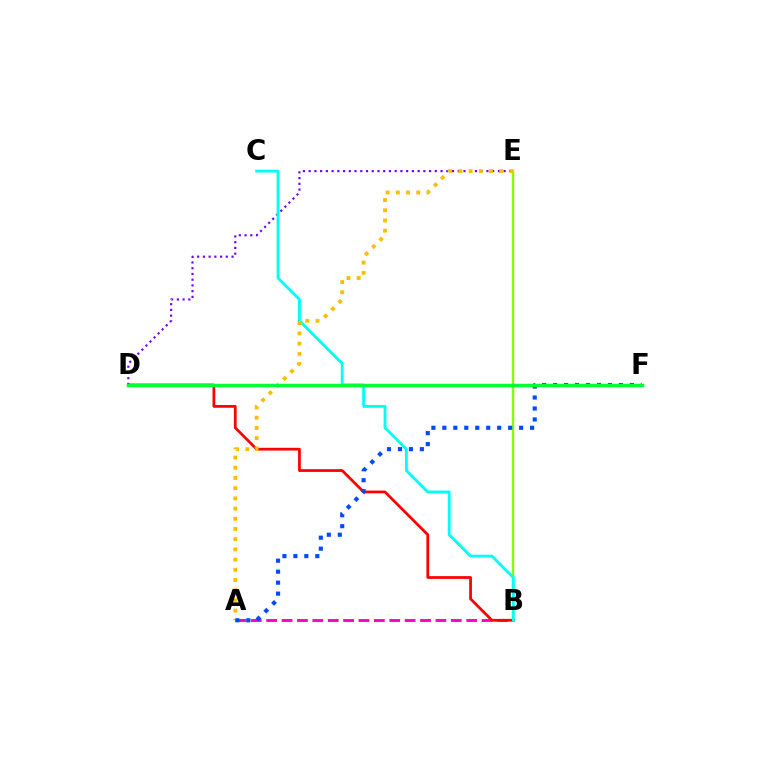{('B', 'E'): [{'color': '#84ff00', 'line_style': 'solid', 'thickness': 1.76}], ('D', 'E'): [{'color': '#7200ff', 'line_style': 'dotted', 'thickness': 1.56}], ('A', 'B'): [{'color': '#ff00cf', 'line_style': 'dashed', 'thickness': 2.09}], ('B', 'D'): [{'color': '#ff0000', 'line_style': 'solid', 'thickness': 1.98}], ('B', 'C'): [{'color': '#00fff6', 'line_style': 'solid', 'thickness': 2.04}], ('A', 'E'): [{'color': '#ffbd00', 'line_style': 'dotted', 'thickness': 2.77}], ('A', 'F'): [{'color': '#004bff', 'line_style': 'dotted', 'thickness': 2.98}], ('D', 'F'): [{'color': '#00ff39', 'line_style': 'solid', 'thickness': 2.51}]}